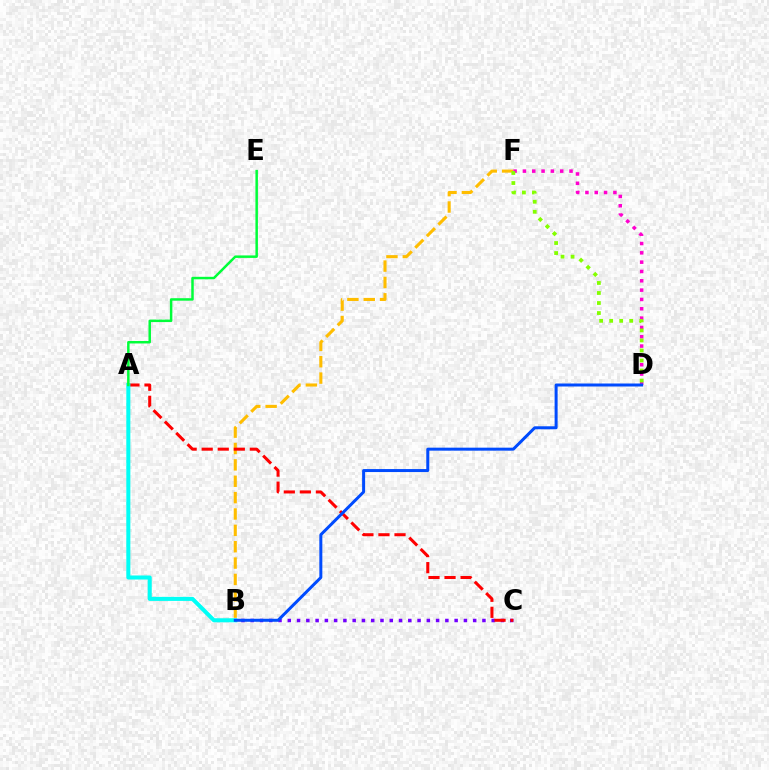{('B', 'C'): [{'color': '#7200ff', 'line_style': 'dotted', 'thickness': 2.52}], ('B', 'F'): [{'color': '#ffbd00', 'line_style': 'dashed', 'thickness': 2.22}], ('D', 'F'): [{'color': '#ff00cf', 'line_style': 'dotted', 'thickness': 2.53}, {'color': '#84ff00', 'line_style': 'dotted', 'thickness': 2.72}], ('A', 'C'): [{'color': '#ff0000', 'line_style': 'dashed', 'thickness': 2.18}], ('A', 'B'): [{'color': '#00fff6', 'line_style': 'solid', 'thickness': 2.91}], ('B', 'D'): [{'color': '#004bff', 'line_style': 'solid', 'thickness': 2.16}], ('A', 'E'): [{'color': '#00ff39', 'line_style': 'solid', 'thickness': 1.79}]}